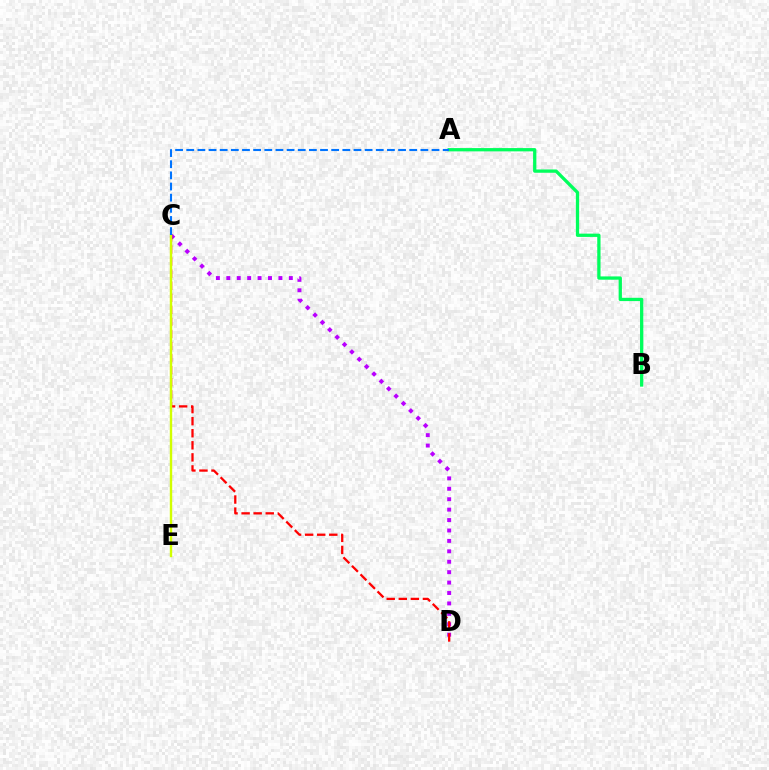{('C', 'D'): [{'color': '#b900ff', 'line_style': 'dotted', 'thickness': 2.83}, {'color': '#ff0000', 'line_style': 'dashed', 'thickness': 1.64}], ('C', 'E'): [{'color': '#d1ff00', 'line_style': 'solid', 'thickness': 1.73}], ('A', 'B'): [{'color': '#00ff5c', 'line_style': 'solid', 'thickness': 2.36}], ('A', 'C'): [{'color': '#0074ff', 'line_style': 'dashed', 'thickness': 1.51}]}